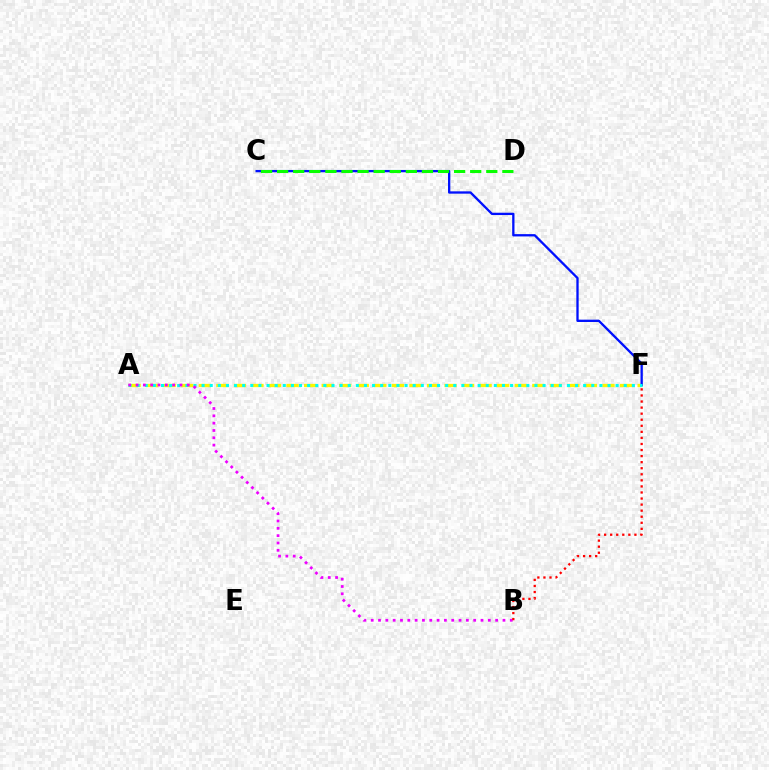{('A', 'F'): [{'color': '#fcf500', 'line_style': 'dashed', 'thickness': 2.38}, {'color': '#00fff6', 'line_style': 'dotted', 'thickness': 2.21}], ('C', 'F'): [{'color': '#0010ff', 'line_style': 'solid', 'thickness': 1.67}], ('C', 'D'): [{'color': '#08ff00', 'line_style': 'dashed', 'thickness': 2.19}], ('A', 'B'): [{'color': '#ee00ff', 'line_style': 'dotted', 'thickness': 1.99}], ('B', 'F'): [{'color': '#ff0000', 'line_style': 'dotted', 'thickness': 1.65}]}